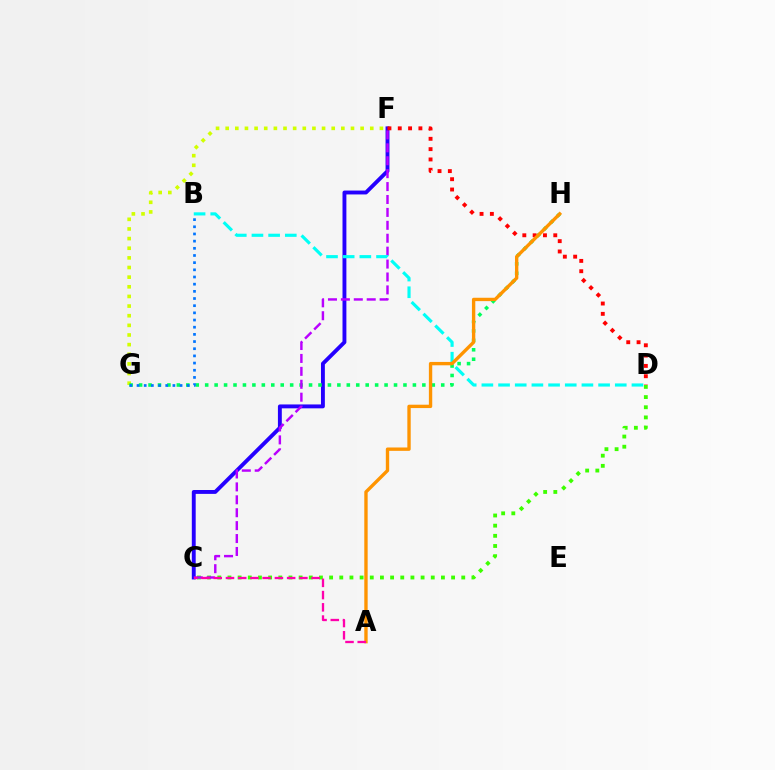{('C', 'D'): [{'color': '#3dff00', 'line_style': 'dotted', 'thickness': 2.76}], ('F', 'G'): [{'color': '#d1ff00', 'line_style': 'dotted', 'thickness': 2.62}], ('C', 'F'): [{'color': '#2500ff', 'line_style': 'solid', 'thickness': 2.8}, {'color': '#b900ff', 'line_style': 'dashed', 'thickness': 1.75}], ('G', 'H'): [{'color': '#00ff5c', 'line_style': 'dotted', 'thickness': 2.57}], ('B', 'G'): [{'color': '#0074ff', 'line_style': 'dotted', 'thickness': 1.95}], ('D', 'F'): [{'color': '#ff0000', 'line_style': 'dotted', 'thickness': 2.8}], ('B', 'D'): [{'color': '#00fff6', 'line_style': 'dashed', 'thickness': 2.27}], ('A', 'H'): [{'color': '#ff9400', 'line_style': 'solid', 'thickness': 2.42}], ('A', 'C'): [{'color': '#ff00ac', 'line_style': 'dashed', 'thickness': 1.66}]}